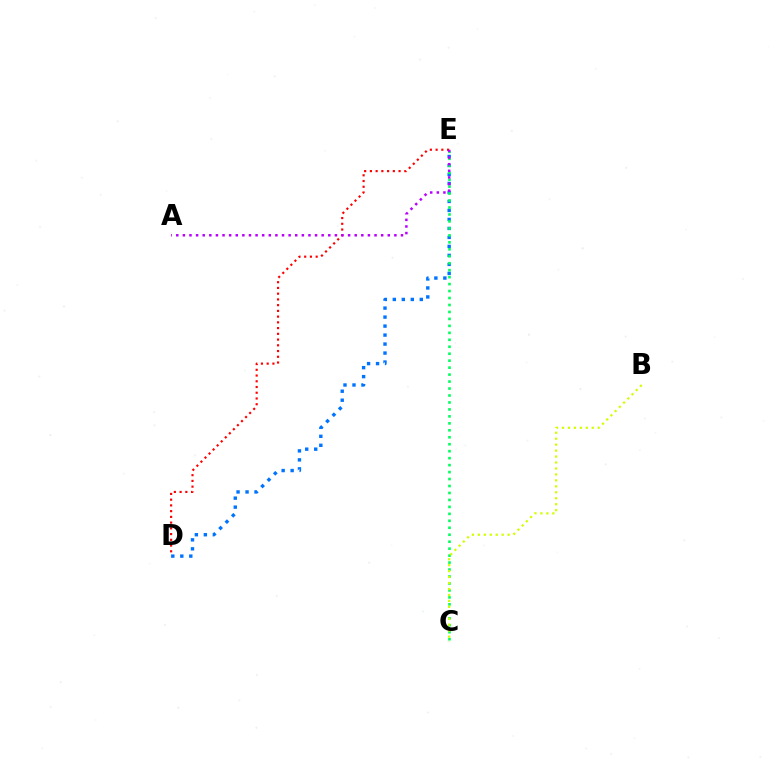{('D', 'E'): [{'color': '#0074ff', 'line_style': 'dotted', 'thickness': 2.44}, {'color': '#ff0000', 'line_style': 'dotted', 'thickness': 1.56}], ('C', 'E'): [{'color': '#00ff5c', 'line_style': 'dotted', 'thickness': 1.89}], ('B', 'C'): [{'color': '#d1ff00', 'line_style': 'dotted', 'thickness': 1.62}], ('A', 'E'): [{'color': '#b900ff', 'line_style': 'dotted', 'thickness': 1.8}]}